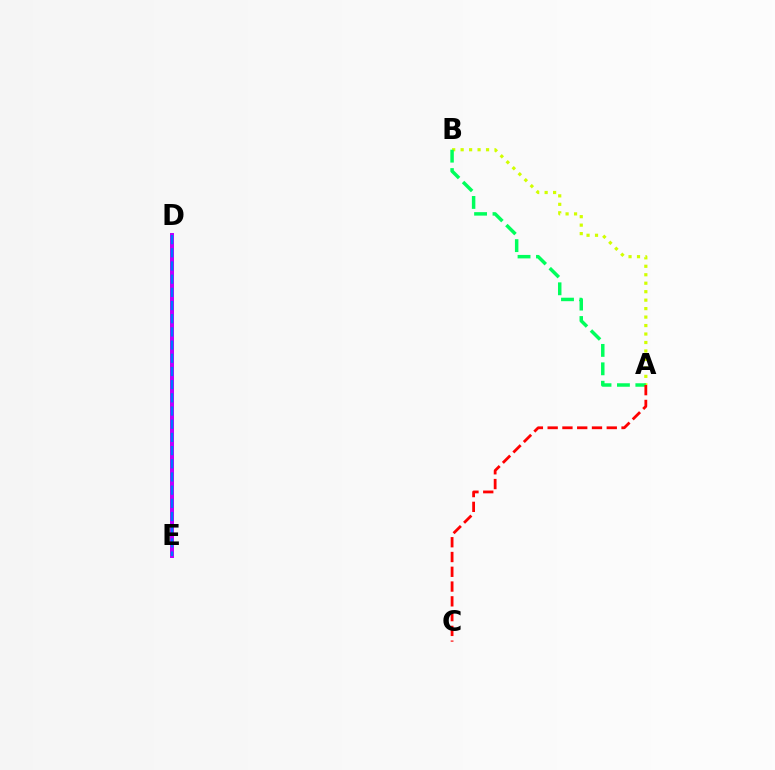{('A', 'B'): [{'color': '#d1ff00', 'line_style': 'dotted', 'thickness': 2.3}, {'color': '#00ff5c', 'line_style': 'dashed', 'thickness': 2.5}], ('D', 'E'): [{'color': '#b900ff', 'line_style': 'solid', 'thickness': 2.85}, {'color': '#0074ff', 'line_style': 'dashed', 'thickness': 1.79}], ('A', 'C'): [{'color': '#ff0000', 'line_style': 'dashed', 'thickness': 2.01}]}